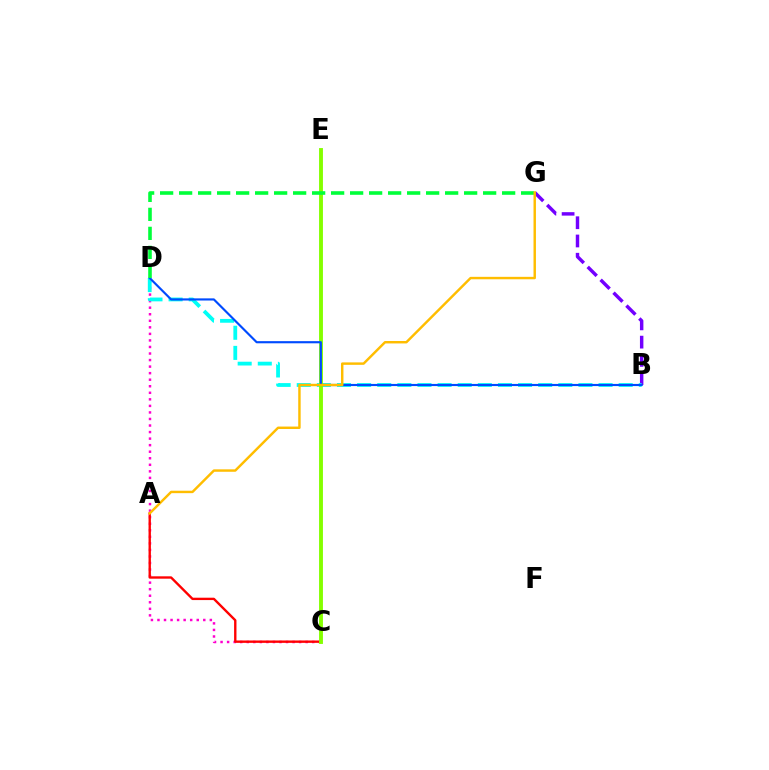{('C', 'D'): [{'color': '#ff00cf', 'line_style': 'dotted', 'thickness': 1.78}], ('B', 'G'): [{'color': '#7200ff', 'line_style': 'dashed', 'thickness': 2.48}], ('B', 'D'): [{'color': '#00fff6', 'line_style': 'dashed', 'thickness': 2.73}, {'color': '#004bff', 'line_style': 'solid', 'thickness': 1.55}], ('A', 'C'): [{'color': '#ff0000', 'line_style': 'solid', 'thickness': 1.71}], ('C', 'E'): [{'color': '#84ff00', 'line_style': 'solid', 'thickness': 2.79}], ('D', 'G'): [{'color': '#00ff39', 'line_style': 'dashed', 'thickness': 2.58}], ('A', 'G'): [{'color': '#ffbd00', 'line_style': 'solid', 'thickness': 1.76}]}